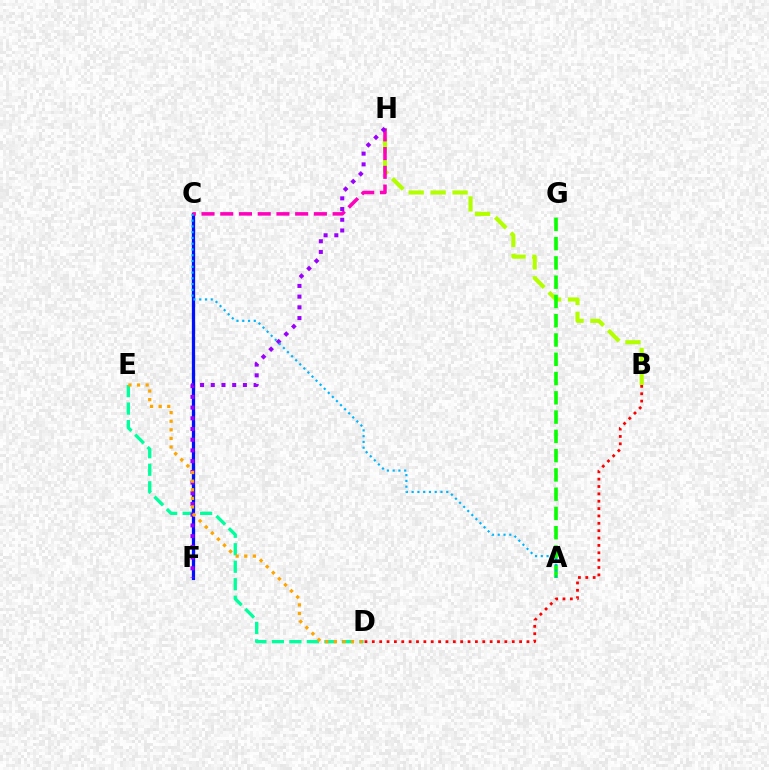{('D', 'E'): [{'color': '#00ff9d', 'line_style': 'dashed', 'thickness': 2.38}, {'color': '#ffa500', 'line_style': 'dotted', 'thickness': 2.34}], ('B', 'H'): [{'color': '#b3ff00', 'line_style': 'dashed', 'thickness': 2.98}], ('C', 'F'): [{'color': '#0010ff', 'line_style': 'solid', 'thickness': 2.35}], ('A', 'G'): [{'color': '#08ff00', 'line_style': 'dashed', 'thickness': 2.62}], ('C', 'H'): [{'color': '#ff00bd', 'line_style': 'dashed', 'thickness': 2.54}], ('F', 'H'): [{'color': '#9b00ff', 'line_style': 'dotted', 'thickness': 2.91}], ('A', 'C'): [{'color': '#00b5ff', 'line_style': 'dotted', 'thickness': 1.57}], ('B', 'D'): [{'color': '#ff0000', 'line_style': 'dotted', 'thickness': 2.0}]}